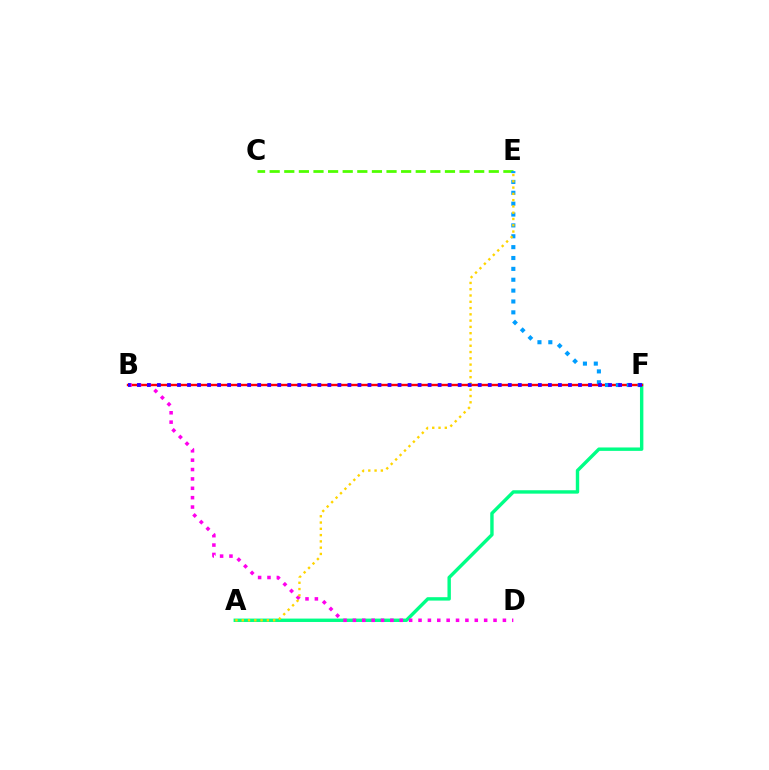{('A', 'F'): [{'color': '#00ff86', 'line_style': 'solid', 'thickness': 2.45}], ('B', 'F'): [{'color': '#ff0000', 'line_style': 'solid', 'thickness': 1.72}, {'color': '#3700ff', 'line_style': 'dotted', 'thickness': 2.72}], ('C', 'E'): [{'color': '#4fff00', 'line_style': 'dashed', 'thickness': 1.98}], ('E', 'F'): [{'color': '#009eff', 'line_style': 'dotted', 'thickness': 2.95}], ('B', 'D'): [{'color': '#ff00ed', 'line_style': 'dotted', 'thickness': 2.55}], ('A', 'E'): [{'color': '#ffd500', 'line_style': 'dotted', 'thickness': 1.71}]}